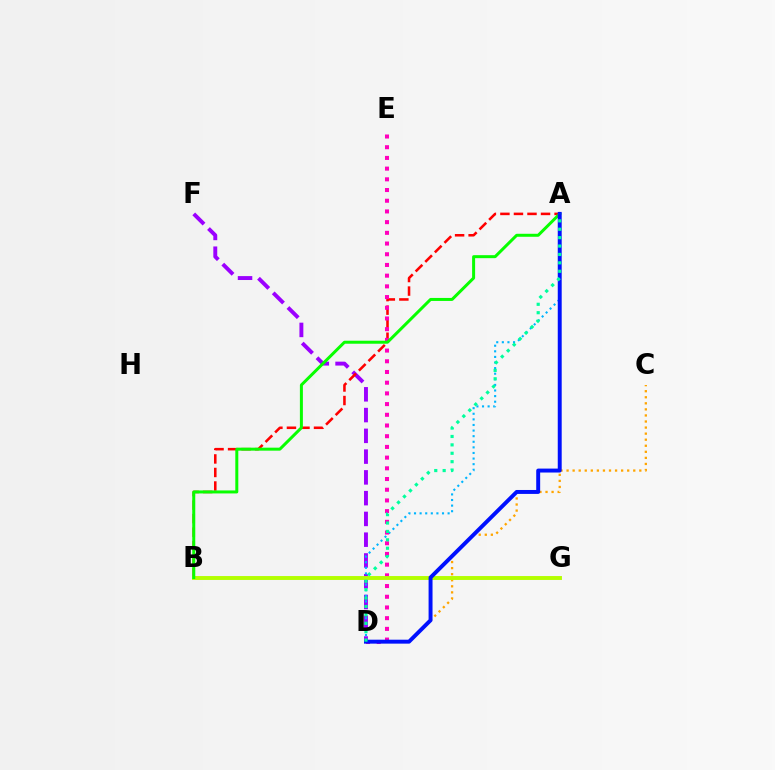{('D', 'F'): [{'color': '#9b00ff', 'line_style': 'dashed', 'thickness': 2.82}], ('A', 'B'): [{'color': '#ff0000', 'line_style': 'dashed', 'thickness': 1.84}, {'color': '#08ff00', 'line_style': 'solid', 'thickness': 2.16}], ('A', 'D'): [{'color': '#00b5ff', 'line_style': 'dotted', 'thickness': 1.52}, {'color': '#0010ff', 'line_style': 'solid', 'thickness': 2.83}, {'color': '#00ff9d', 'line_style': 'dotted', 'thickness': 2.28}], ('C', 'D'): [{'color': '#ffa500', 'line_style': 'dotted', 'thickness': 1.65}], ('D', 'E'): [{'color': '#ff00bd', 'line_style': 'dotted', 'thickness': 2.91}], ('B', 'G'): [{'color': '#b3ff00', 'line_style': 'solid', 'thickness': 2.81}]}